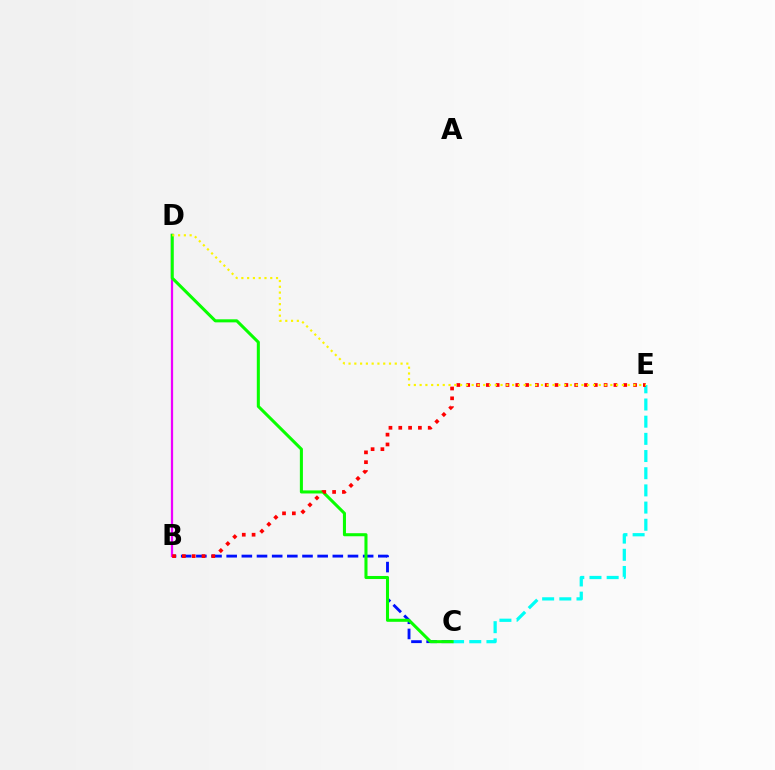{('B', 'C'): [{'color': '#0010ff', 'line_style': 'dashed', 'thickness': 2.06}], ('B', 'D'): [{'color': '#ee00ff', 'line_style': 'solid', 'thickness': 1.62}], ('C', 'E'): [{'color': '#00fff6', 'line_style': 'dashed', 'thickness': 2.33}], ('C', 'D'): [{'color': '#08ff00', 'line_style': 'solid', 'thickness': 2.2}], ('B', 'E'): [{'color': '#ff0000', 'line_style': 'dotted', 'thickness': 2.67}], ('D', 'E'): [{'color': '#fcf500', 'line_style': 'dotted', 'thickness': 1.57}]}